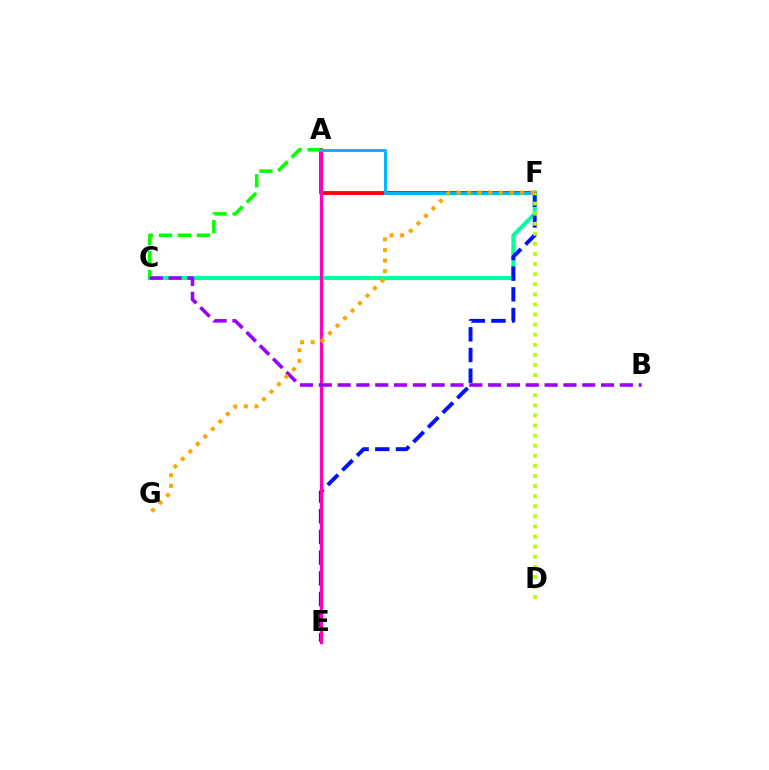{('A', 'F'): [{'color': '#ff0000', 'line_style': 'solid', 'thickness': 2.75}, {'color': '#00b5ff', 'line_style': 'solid', 'thickness': 2.14}], ('C', 'F'): [{'color': '#00ff9d', 'line_style': 'solid', 'thickness': 2.86}], ('A', 'C'): [{'color': '#08ff00', 'line_style': 'dashed', 'thickness': 2.58}], ('E', 'F'): [{'color': '#0010ff', 'line_style': 'dashed', 'thickness': 2.81}], ('A', 'E'): [{'color': '#ff00bd', 'line_style': 'solid', 'thickness': 2.37}], ('D', 'F'): [{'color': '#b3ff00', 'line_style': 'dotted', 'thickness': 2.74}], ('B', 'C'): [{'color': '#9b00ff', 'line_style': 'dashed', 'thickness': 2.56}], ('F', 'G'): [{'color': '#ffa500', 'line_style': 'dotted', 'thickness': 2.88}]}